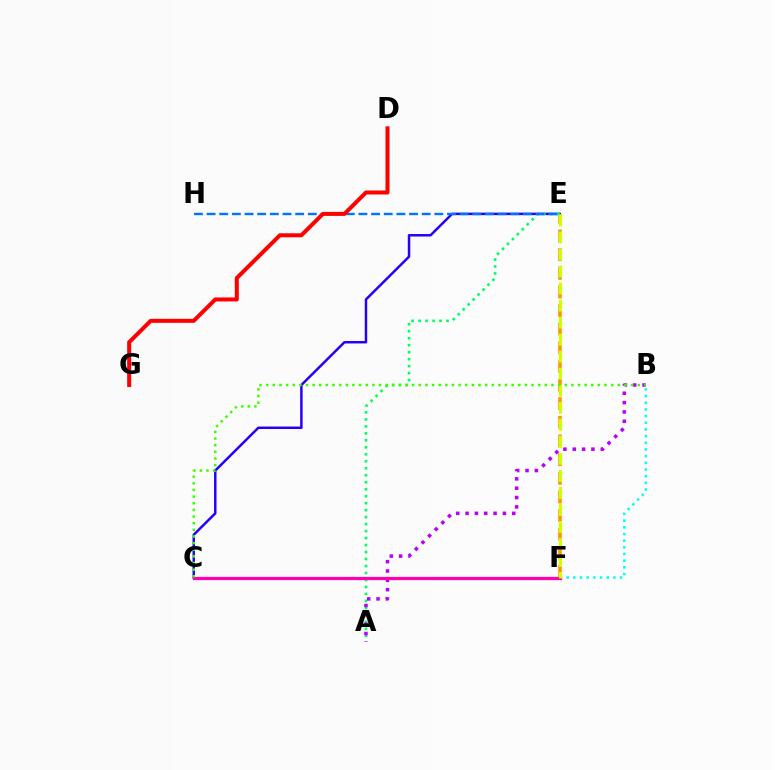{('C', 'E'): [{'color': '#2500ff', 'line_style': 'solid', 'thickness': 1.79}], ('E', 'F'): [{'color': '#ff9400', 'line_style': 'dashed', 'thickness': 2.53}, {'color': '#d1ff00', 'line_style': 'dashed', 'thickness': 2.31}], ('A', 'E'): [{'color': '#00ff5c', 'line_style': 'dotted', 'thickness': 1.9}], ('A', 'B'): [{'color': '#b900ff', 'line_style': 'dotted', 'thickness': 2.54}], ('B', 'F'): [{'color': '#00fff6', 'line_style': 'dotted', 'thickness': 1.81}], ('E', 'H'): [{'color': '#0074ff', 'line_style': 'dashed', 'thickness': 1.72}], ('C', 'F'): [{'color': '#ff00ac', 'line_style': 'solid', 'thickness': 2.33}], ('D', 'G'): [{'color': '#ff0000', 'line_style': 'solid', 'thickness': 2.89}], ('B', 'C'): [{'color': '#3dff00', 'line_style': 'dotted', 'thickness': 1.8}]}